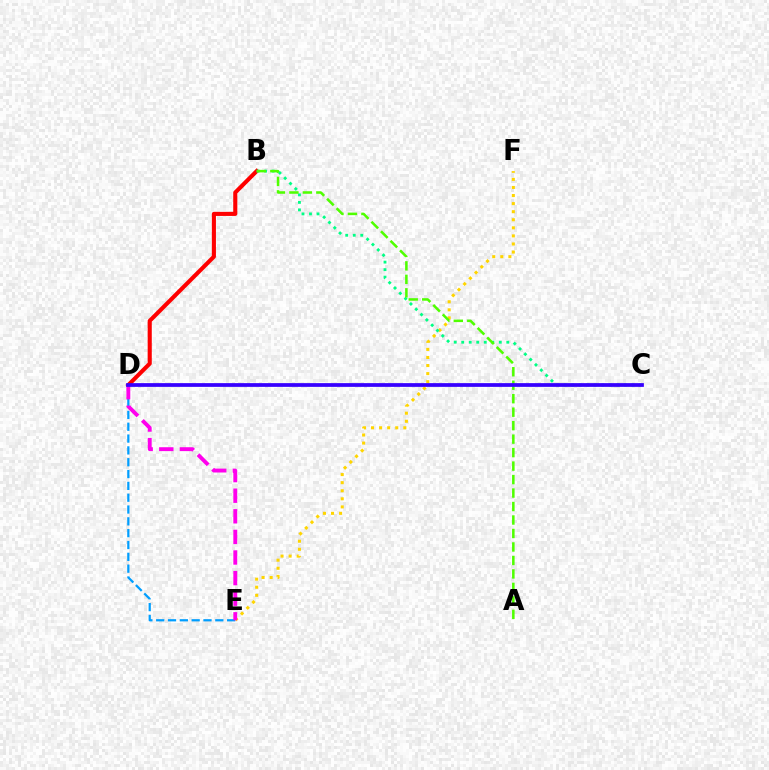{('E', 'F'): [{'color': '#ffd500', 'line_style': 'dotted', 'thickness': 2.19}], ('D', 'E'): [{'color': '#009eff', 'line_style': 'dashed', 'thickness': 1.61}, {'color': '#ff00ed', 'line_style': 'dashed', 'thickness': 2.8}], ('B', 'D'): [{'color': '#ff0000', 'line_style': 'solid', 'thickness': 2.95}], ('B', 'C'): [{'color': '#00ff86', 'line_style': 'dotted', 'thickness': 2.04}], ('A', 'B'): [{'color': '#4fff00', 'line_style': 'dashed', 'thickness': 1.83}], ('C', 'D'): [{'color': '#3700ff', 'line_style': 'solid', 'thickness': 2.69}]}